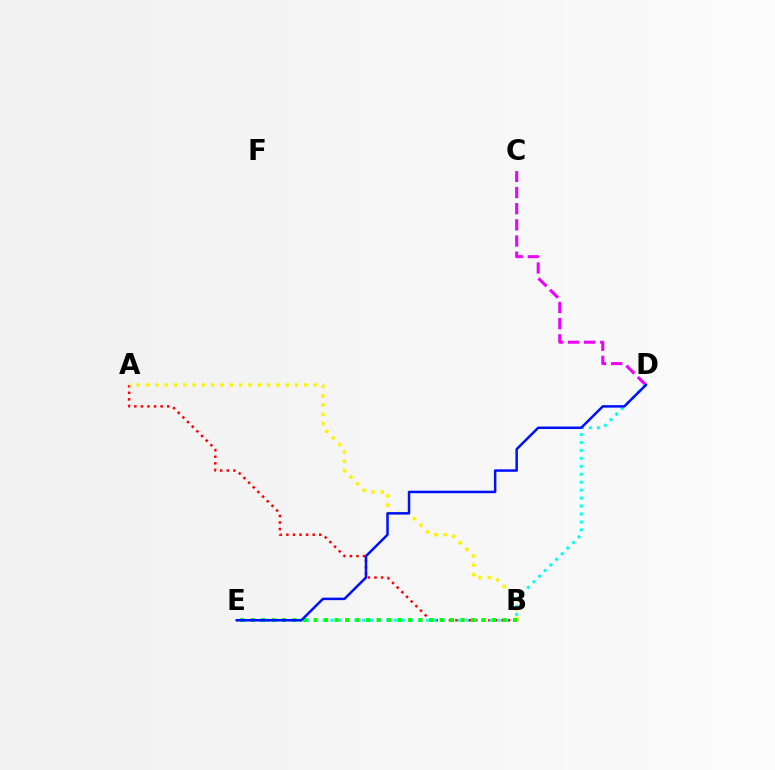{('A', 'B'): [{'color': '#ff0000', 'line_style': 'dotted', 'thickness': 1.79}, {'color': '#fcf500', 'line_style': 'dotted', 'thickness': 2.53}], ('C', 'D'): [{'color': '#ee00ff', 'line_style': 'dashed', 'thickness': 2.2}], ('D', 'E'): [{'color': '#00fff6', 'line_style': 'dotted', 'thickness': 2.16}, {'color': '#0010ff', 'line_style': 'solid', 'thickness': 1.8}], ('B', 'E'): [{'color': '#08ff00', 'line_style': 'dotted', 'thickness': 2.85}]}